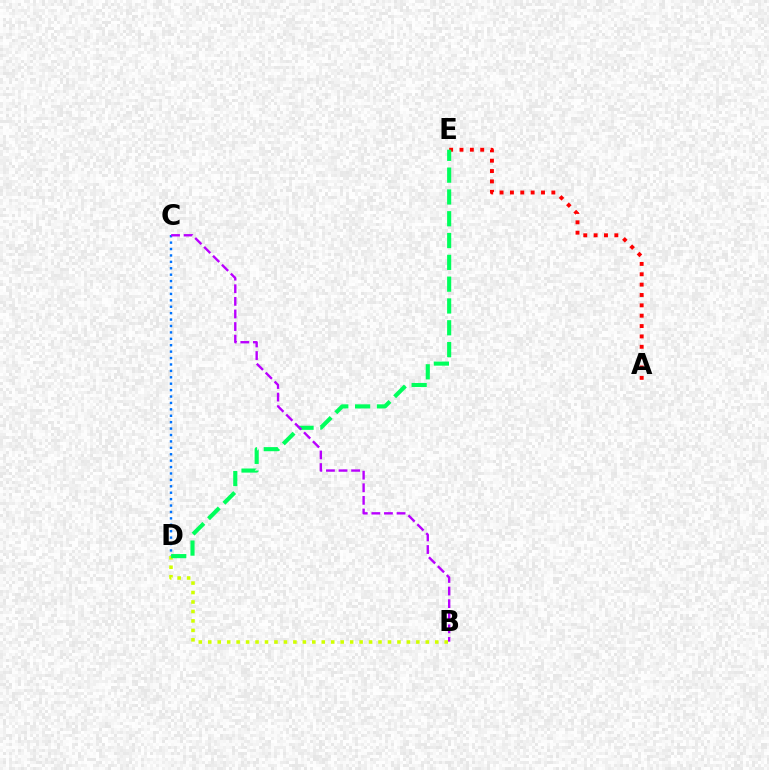{('C', 'D'): [{'color': '#0074ff', 'line_style': 'dotted', 'thickness': 1.74}], ('A', 'E'): [{'color': '#ff0000', 'line_style': 'dotted', 'thickness': 2.81}], ('B', 'D'): [{'color': '#d1ff00', 'line_style': 'dotted', 'thickness': 2.57}], ('D', 'E'): [{'color': '#00ff5c', 'line_style': 'dashed', 'thickness': 2.96}], ('B', 'C'): [{'color': '#b900ff', 'line_style': 'dashed', 'thickness': 1.71}]}